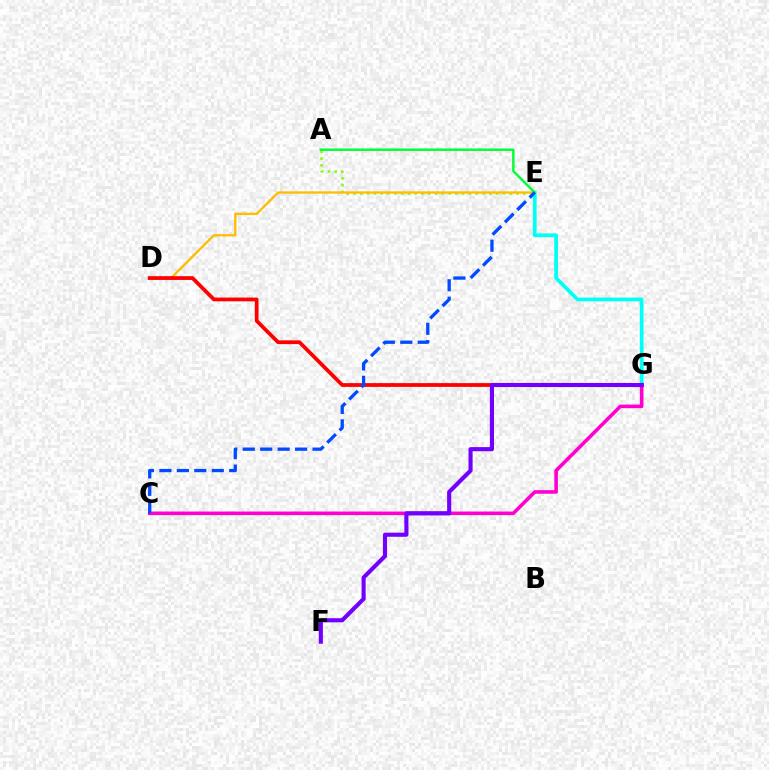{('A', 'E'): [{'color': '#84ff00', 'line_style': 'dotted', 'thickness': 1.85}, {'color': '#00ff39', 'line_style': 'solid', 'thickness': 1.76}], ('E', 'G'): [{'color': '#00fff6', 'line_style': 'solid', 'thickness': 2.69}], ('D', 'E'): [{'color': '#ffbd00', 'line_style': 'solid', 'thickness': 1.66}], ('D', 'G'): [{'color': '#ff0000', 'line_style': 'solid', 'thickness': 2.71}], ('C', 'G'): [{'color': '#ff00cf', 'line_style': 'solid', 'thickness': 2.58}], ('F', 'G'): [{'color': '#7200ff', 'line_style': 'solid', 'thickness': 2.96}], ('C', 'E'): [{'color': '#004bff', 'line_style': 'dashed', 'thickness': 2.37}]}